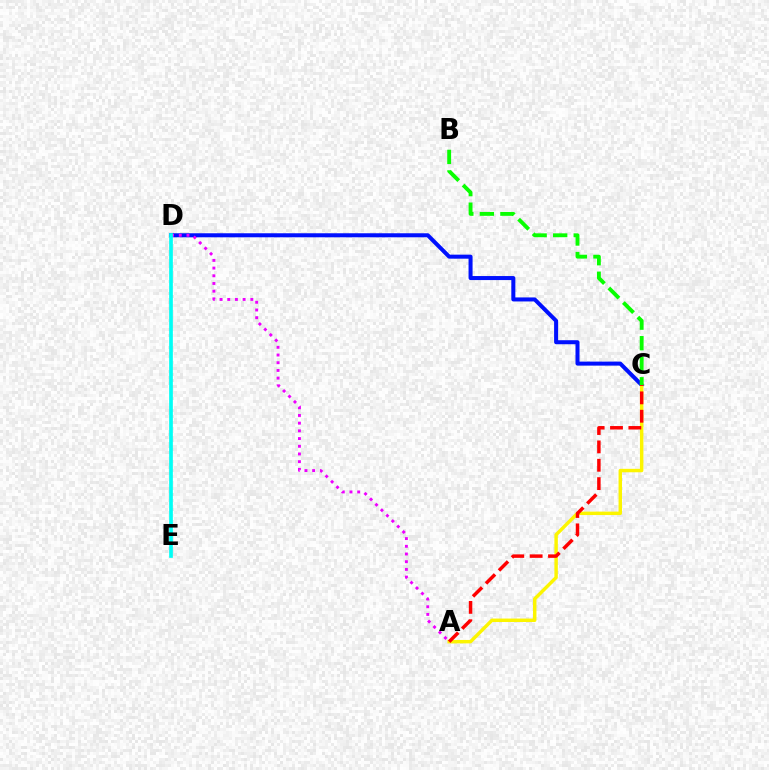{('C', 'D'): [{'color': '#0010ff', 'line_style': 'solid', 'thickness': 2.9}], ('A', 'C'): [{'color': '#fcf500', 'line_style': 'solid', 'thickness': 2.48}, {'color': '#ff0000', 'line_style': 'dashed', 'thickness': 2.49}], ('A', 'D'): [{'color': '#ee00ff', 'line_style': 'dotted', 'thickness': 2.09}], ('D', 'E'): [{'color': '#00fff6', 'line_style': 'solid', 'thickness': 2.65}], ('B', 'C'): [{'color': '#08ff00', 'line_style': 'dashed', 'thickness': 2.79}]}